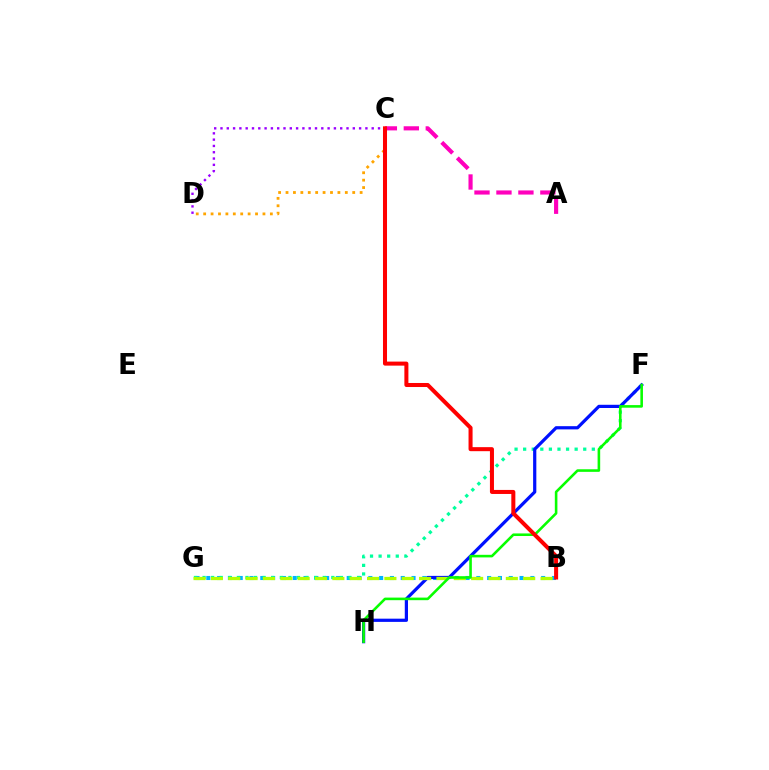{('A', 'C'): [{'color': '#ff00bd', 'line_style': 'dashed', 'thickness': 2.98}], ('B', 'G'): [{'color': '#00b5ff', 'line_style': 'dotted', 'thickness': 2.93}, {'color': '#b3ff00', 'line_style': 'dashed', 'thickness': 2.36}], ('C', 'D'): [{'color': '#ffa500', 'line_style': 'dotted', 'thickness': 2.01}, {'color': '#9b00ff', 'line_style': 'dotted', 'thickness': 1.71}], ('F', 'G'): [{'color': '#00ff9d', 'line_style': 'dotted', 'thickness': 2.33}], ('F', 'H'): [{'color': '#0010ff', 'line_style': 'solid', 'thickness': 2.32}, {'color': '#08ff00', 'line_style': 'solid', 'thickness': 1.86}], ('B', 'C'): [{'color': '#ff0000', 'line_style': 'solid', 'thickness': 2.9}]}